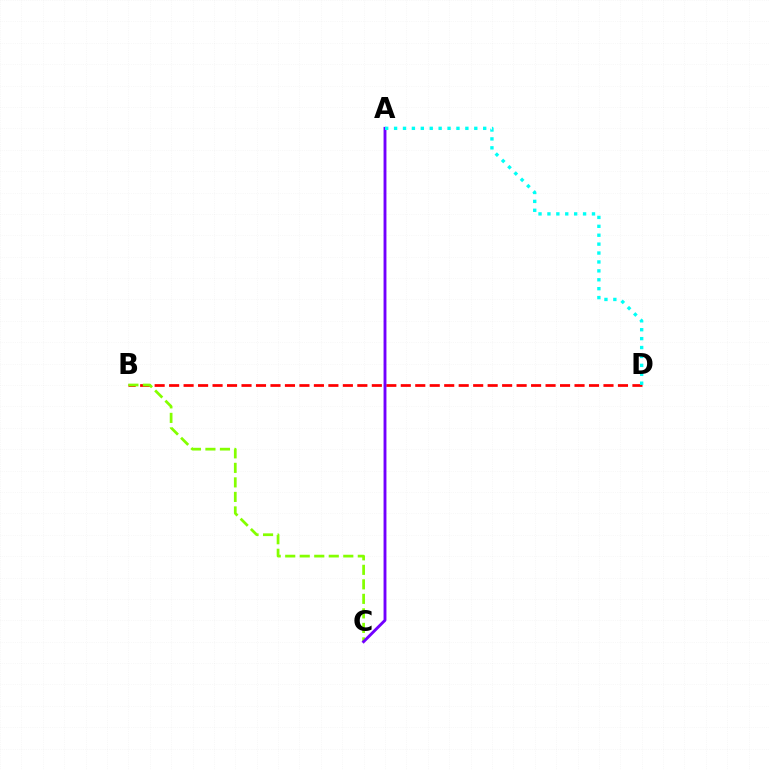{('B', 'D'): [{'color': '#ff0000', 'line_style': 'dashed', 'thickness': 1.97}], ('B', 'C'): [{'color': '#84ff00', 'line_style': 'dashed', 'thickness': 1.97}], ('A', 'C'): [{'color': '#7200ff', 'line_style': 'solid', 'thickness': 2.08}], ('A', 'D'): [{'color': '#00fff6', 'line_style': 'dotted', 'thickness': 2.42}]}